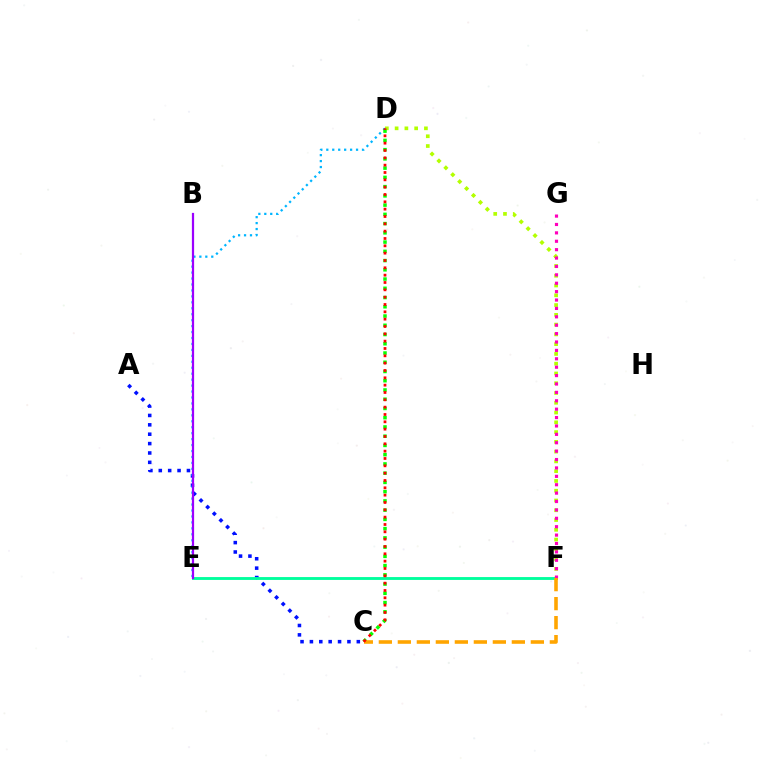{('D', 'F'): [{'color': '#b3ff00', 'line_style': 'dotted', 'thickness': 2.65}], ('A', 'C'): [{'color': '#0010ff', 'line_style': 'dotted', 'thickness': 2.55}], ('E', 'F'): [{'color': '#00ff9d', 'line_style': 'solid', 'thickness': 2.07}], ('D', 'E'): [{'color': '#00b5ff', 'line_style': 'dotted', 'thickness': 1.62}], ('C', 'D'): [{'color': '#08ff00', 'line_style': 'dotted', 'thickness': 2.51}, {'color': '#ff0000', 'line_style': 'dotted', 'thickness': 1.99}], ('F', 'G'): [{'color': '#ff00bd', 'line_style': 'dotted', 'thickness': 2.28}], ('C', 'F'): [{'color': '#ffa500', 'line_style': 'dashed', 'thickness': 2.58}], ('B', 'E'): [{'color': '#9b00ff', 'line_style': 'solid', 'thickness': 1.6}]}